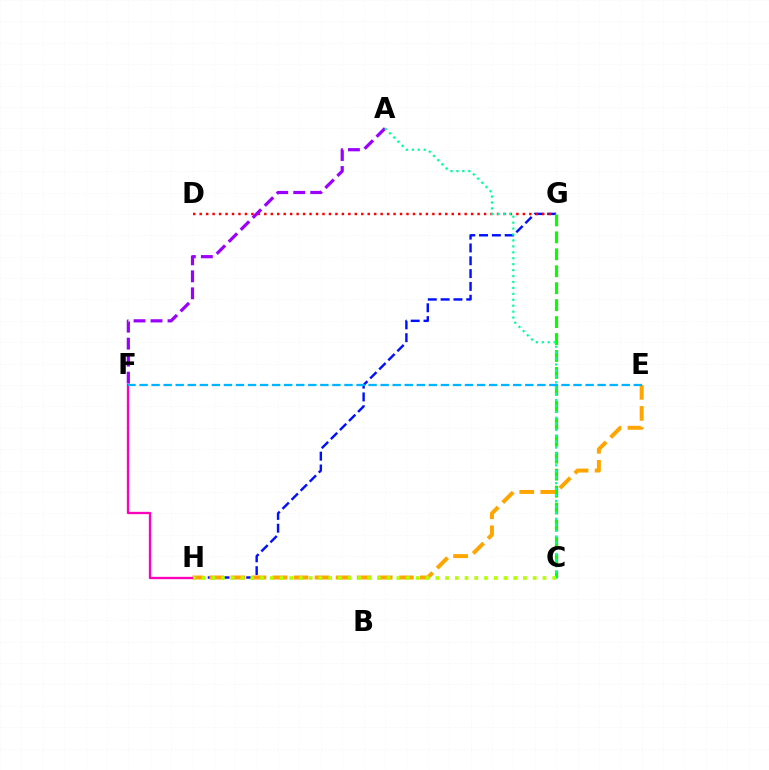{('G', 'H'): [{'color': '#0010ff', 'line_style': 'dashed', 'thickness': 1.74}], ('D', 'G'): [{'color': '#ff0000', 'line_style': 'dotted', 'thickness': 1.76}], ('C', 'G'): [{'color': '#08ff00', 'line_style': 'dashed', 'thickness': 2.3}], ('A', 'F'): [{'color': '#9b00ff', 'line_style': 'dashed', 'thickness': 2.31}], ('E', 'H'): [{'color': '#ffa500', 'line_style': 'dashed', 'thickness': 2.86}], ('A', 'C'): [{'color': '#00ff9d', 'line_style': 'dotted', 'thickness': 1.61}], ('F', 'H'): [{'color': '#ff00bd', 'line_style': 'solid', 'thickness': 1.68}], ('C', 'H'): [{'color': '#b3ff00', 'line_style': 'dotted', 'thickness': 2.65}], ('E', 'F'): [{'color': '#00b5ff', 'line_style': 'dashed', 'thickness': 1.64}]}